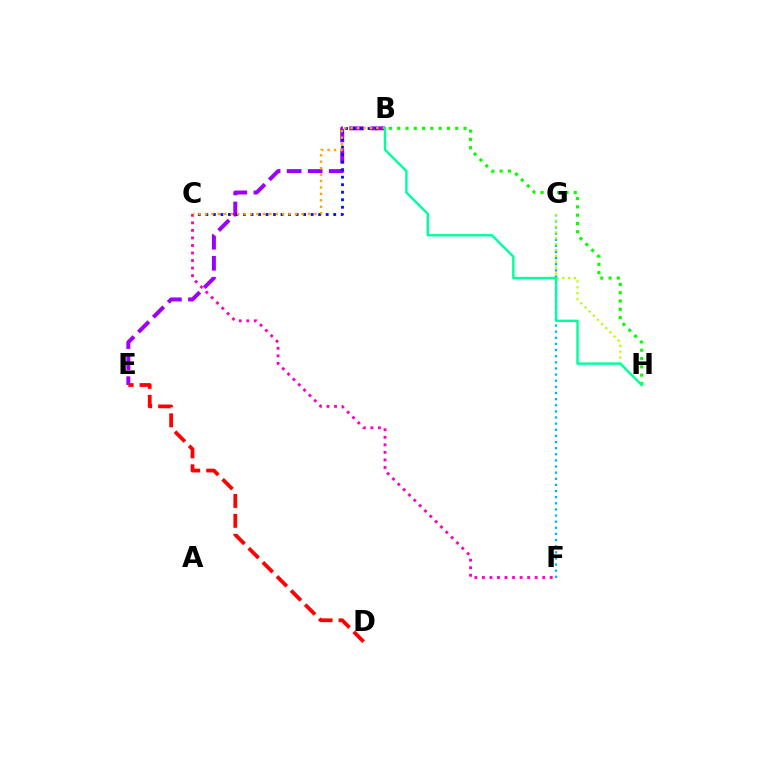{('F', 'G'): [{'color': '#00b5ff', 'line_style': 'dotted', 'thickness': 1.67}], ('C', 'F'): [{'color': '#ff00bd', 'line_style': 'dotted', 'thickness': 2.05}], ('B', 'E'): [{'color': '#9b00ff', 'line_style': 'dashed', 'thickness': 2.86}], ('B', 'C'): [{'color': '#0010ff', 'line_style': 'dotted', 'thickness': 2.04}, {'color': '#ffa500', 'line_style': 'dotted', 'thickness': 1.75}], ('D', 'E'): [{'color': '#ff0000', 'line_style': 'dashed', 'thickness': 2.71}], ('B', 'H'): [{'color': '#08ff00', 'line_style': 'dotted', 'thickness': 2.25}, {'color': '#00ff9d', 'line_style': 'solid', 'thickness': 1.73}], ('G', 'H'): [{'color': '#b3ff00', 'line_style': 'dotted', 'thickness': 1.59}]}